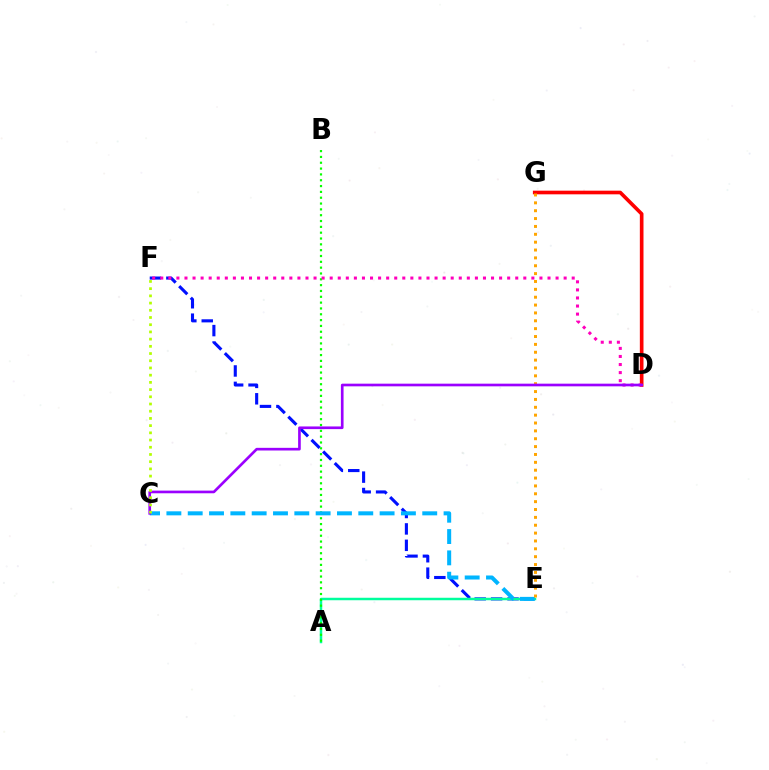{('E', 'F'): [{'color': '#0010ff', 'line_style': 'dashed', 'thickness': 2.23}], ('A', 'E'): [{'color': '#00ff9d', 'line_style': 'solid', 'thickness': 1.79}], ('A', 'B'): [{'color': '#08ff00', 'line_style': 'dotted', 'thickness': 1.58}], ('C', 'E'): [{'color': '#00b5ff', 'line_style': 'dashed', 'thickness': 2.9}], ('D', 'G'): [{'color': '#ff0000', 'line_style': 'solid', 'thickness': 2.63}], ('E', 'G'): [{'color': '#ffa500', 'line_style': 'dotted', 'thickness': 2.14}], ('D', 'F'): [{'color': '#ff00bd', 'line_style': 'dotted', 'thickness': 2.19}], ('C', 'D'): [{'color': '#9b00ff', 'line_style': 'solid', 'thickness': 1.92}], ('C', 'F'): [{'color': '#b3ff00', 'line_style': 'dotted', 'thickness': 1.96}]}